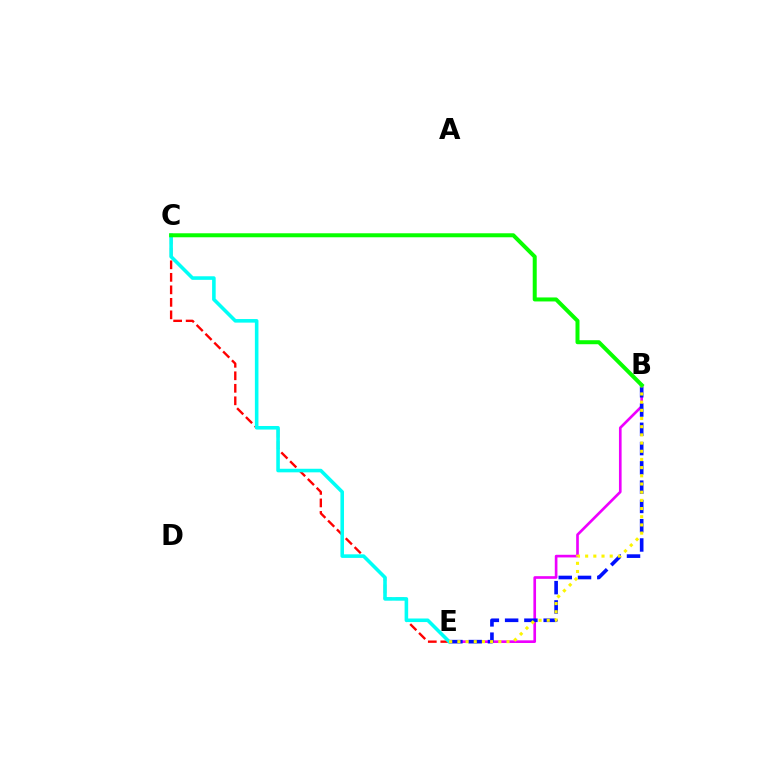{('B', 'E'): [{'color': '#ee00ff', 'line_style': 'solid', 'thickness': 1.91}, {'color': '#0010ff', 'line_style': 'dashed', 'thickness': 2.62}, {'color': '#fcf500', 'line_style': 'dotted', 'thickness': 2.22}], ('C', 'E'): [{'color': '#ff0000', 'line_style': 'dashed', 'thickness': 1.7}, {'color': '#00fff6', 'line_style': 'solid', 'thickness': 2.57}], ('B', 'C'): [{'color': '#08ff00', 'line_style': 'solid', 'thickness': 2.88}]}